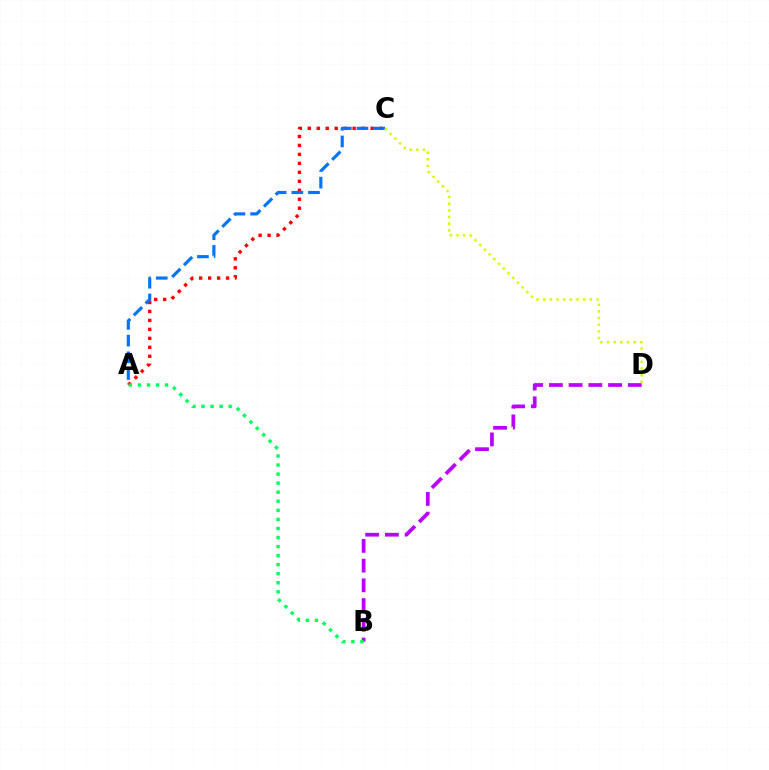{('A', 'C'): [{'color': '#ff0000', 'line_style': 'dotted', 'thickness': 2.44}, {'color': '#0074ff', 'line_style': 'dashed', 'thickness': 2.27}], ('B', 'D'): [{'color': '#b900ff', 'line_style': 'dashed', 'thickness': 2.68}], ('A', 'B'): [{'color': '#00ff5c', 'line_style': 'dotted', 'thickness': 2.46}], ('C', 'D'): [{'color': '#d1ff00', 'line_style': 'dotted', 'thickness': 1.81}]}